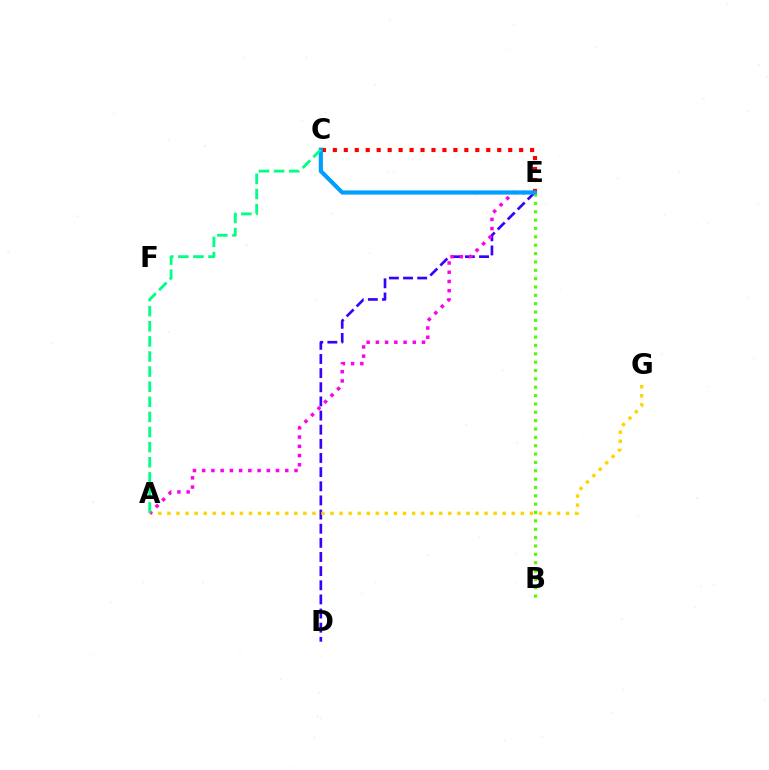{('C', 'E'): [{'color': '#ff0000', 'line_style': 'dotted', 'thickness': 2.98}, {'color': '#009eff', 'line_style': 'solid', 'thickness': 3.0}], ('D', 'E'): [{'color': '#3700ff', 'line_style': 'dashed', 'thickness': 1.92}], ('A', 'G'): [{'color': '#ffd500', 'line_style': 'dotted', 'thickness': 2.46}], ('A', 'E'): [{'color': '#ff00ed', 'line_style': 'dotted', 'thickness': 2.51}], ('B', 'E'): [{'color': '#4fff00', 'line_style': 'dotted', 'thickness': 2.27}], ('A', 'C'): [{'color': '#00ff86', 'line_style': 'dashed', 'thickness': 2.05}]}